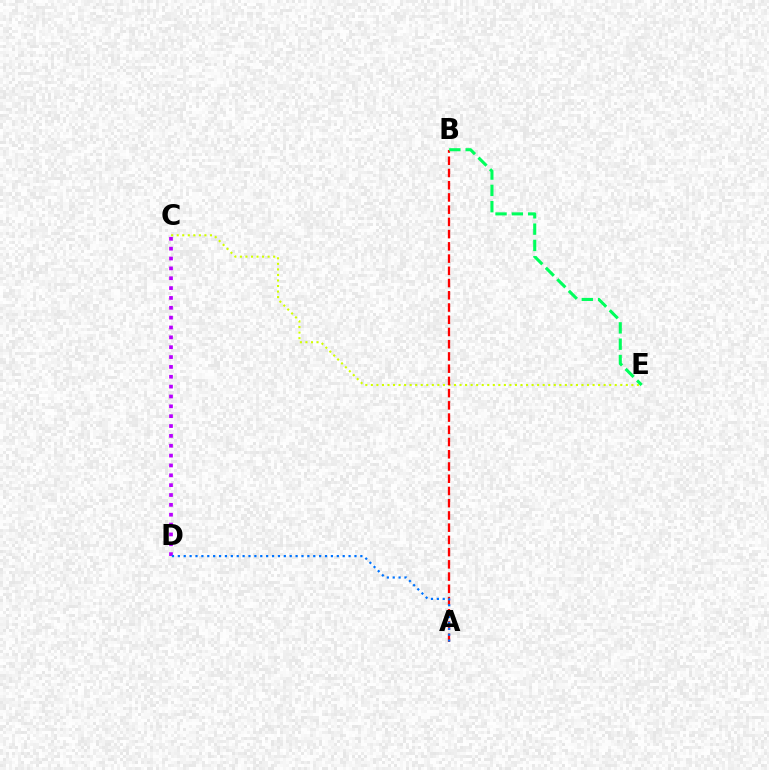{('C', 'D'): [{'color': '#b900ff', 'line_style': 'dotted', 'thickness': 2.68}], ('C', 'E'): [{'color': '#d1ff00', 'line_style': 'dotted', 'thickness': 1.51}], ('A', 'B'): [{'color': '#ff0000', 'line_style': 'dashed', 'thickness': 1.66}], ('B', 'E'): [{'color': '#00ff5c', 'line_style': 'dashed', 'thickness': 2.21}], ('A', 'D'): [{'color': '#0074ff', 'line_style': 'dotted', 'thickness': 1.6}]}